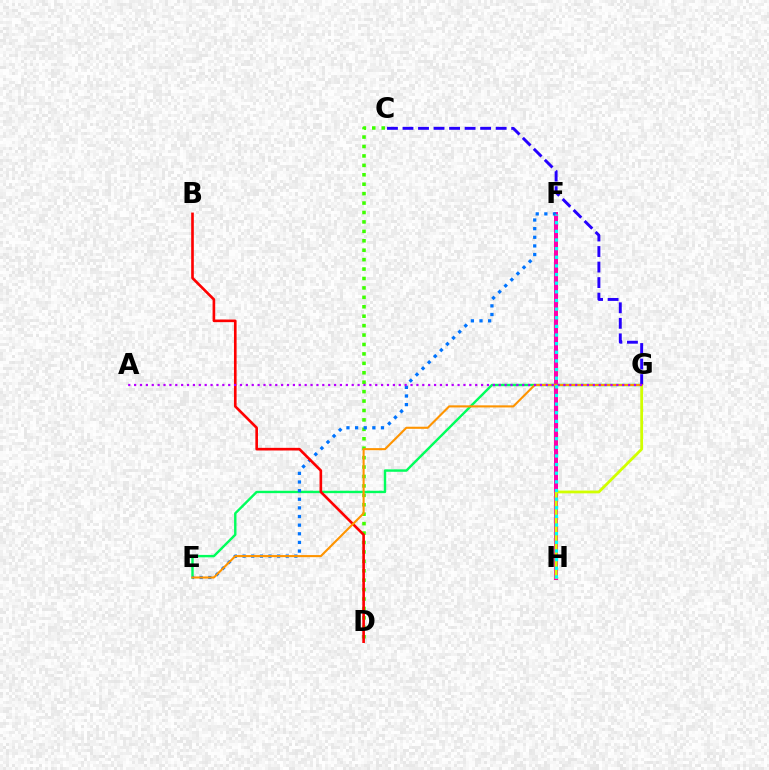{('C', 'D'): [{'color': '#3dff00', 'line_style': 'dotted', 'thickness': 2.56}], ('F', 'H'): [{'color': '#ff00ac', 'line_style': 'solid', 'thickness': 2.87}, {'color': '#00fff6', 'line_style': 'dotted', 'thickness': 2.35}], ('E', 'G'): [{'color': '#00ff5c', 'line_style': 'solid', 'thickness': 1.74}, {'color': '#ff9400', 'line_style': 'solid', 'thickness': 1.51}], ('G', 'H'): [{'color': '#d1ff00', 'line_style': 'solid', 'thickness': 2.01}], ('E', 'F'): [{'color': '#0074ff', 'line_style': 'dotted', 'thickness': 2.35}], ('B', 'D'): [{'color': '#ff0000', 'line_style': 'solid', 'thickness': 1.9}], ('C', 'G'): [{'color': '#2500ff', 'line_style': 'dashed', 'thickness': 2.11}], ('A', 'G'): [{'color': '#b900ff', 'line_style': 'dotted', 'thickness': 1.6}]}